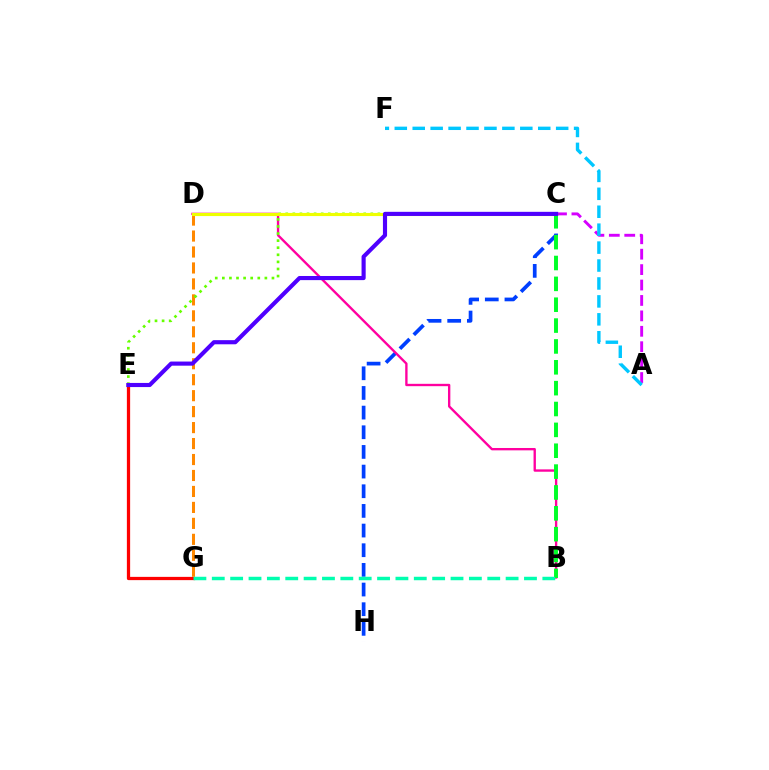{('E', 'G'): [{'color': '#ff0000', 'line_style': 'solid', 'thickness': 2.34}], ('C', 'H'): [{'color': '#003fff', 'line_style': 'dashed', 'thickness': 2.67}], ('B', 'D'): [{'color': '#ff00a0', 'line_style': 'solid', 'thickness': 1.7}], ('D', 'G'): [{'color': '#ff8800', 'line_style': 'dashed', 'thickness': 2.17}], ('A', 'C'): [{'color': '#d600ff', 'line_style': 'dashed', 'thickness': 2.09}], ('C', 'E'): [{'color': '#66ff00', 'line_style': 'dotted', 'thickness': 1.93}, {'color': '#4f00ff', 'line_style': 'solid', 'thickness': 2.97}], ('C', 'D'): [{'color': '#eeff00', 'line_style': 'solid', 'thickness': 2.25}], ('A', 'F'): [{'color': '#00c7ff', 'line_style': 'dashed', 'thickness': 2.44}], ('B', 'C'): [{'color': '#00ff27', 'line_style': 'dashed', 'thickness': 2.83}], ('B', 'G'): [{'color': '#00ffaf', 'line_style': 'dashed', 'thickness': 2.49}]}